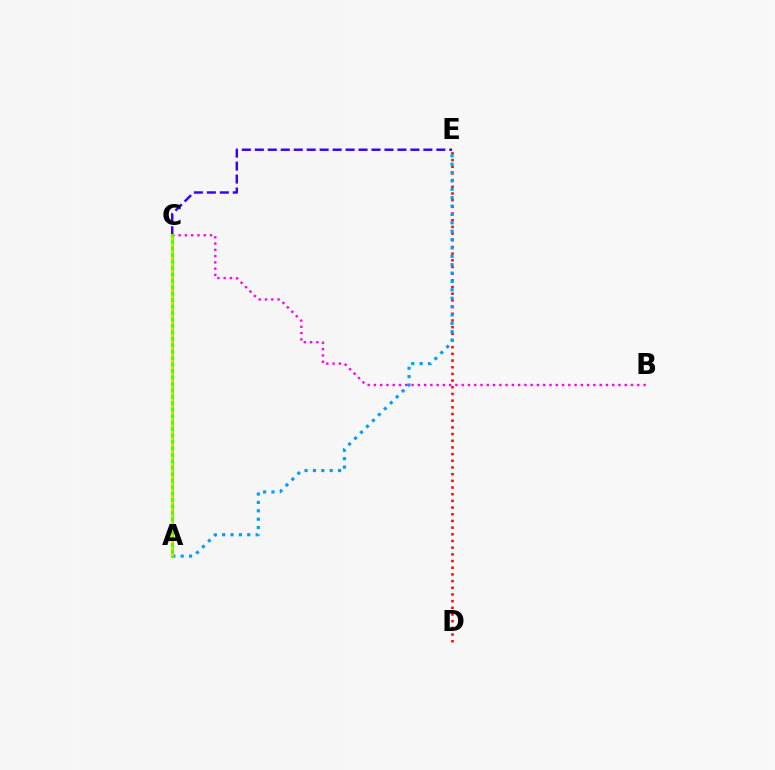{('B', 'C'): [{'color': '#ff00ed', 'line_style': 'dotted', 'thickness': 1.7}], ('C', 'E'): [{'color': '#3700ff', 'line_style': 'dashed', 'thickness': 1.76}], ('D', 'E'): [{'color': '#ff0000', 'line_style': 'dotted', 'thickness': 1.82}], ('A', 'E'): [{'color': '#009eff', 'line_style': 'dotted', 'thickness': 2.28}], ('A', 'C'): [{'color': '#00ff86', 'line_style': 'solid', 'thickness': 1.97}, {'color': '#4fff00', 'line_style': 'solid', 'thickness': 2.09}, {'color': '#ffd500', 'line_style': 'dotted', 'thickness': 1.75}]}